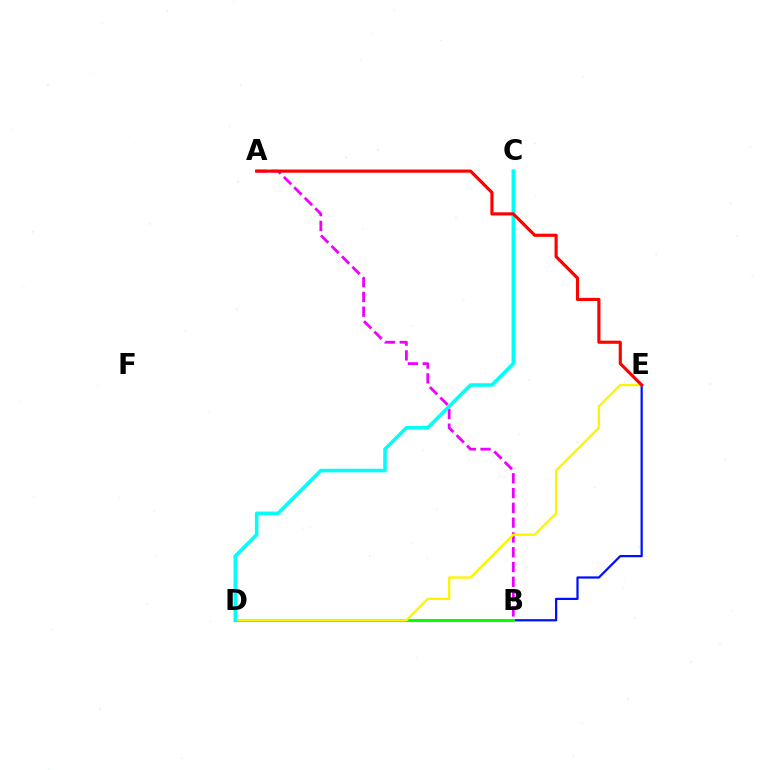{('B', 'E'): [{'color': '#0010ff', 'line_style': 'solid', 'thickness': 1.61}], ('A', 'B'): [{'color': '#ee00ff', 'line_style': 'dashed', 'thickness': 2.01}], ('B', 'D'): [{'color': '#08ff00', 'line_style': 'solid', 'thickness': 2.19}], ('D', 'E'): [{'color': '#fcf500', 'line_style': 'solid', 'thickness': 1.66}], ('C', 'D'): [{'color': '#00fff6', 'line_style': 'solid', 'thickness': 2.56}], ('A', 'E'): [{'color': '#ff0000', 'line_style': 'solid', 'thickness': 2.26}]}